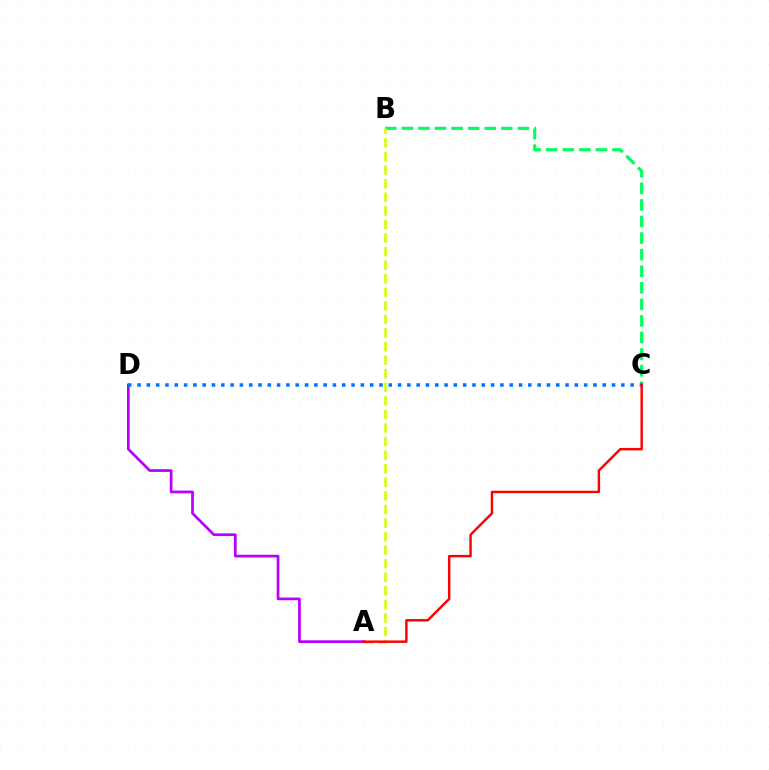{('A', 'D'): [{'color': '#b900ff', 'line_style': 'solid', 'thickness': 1.96}], ('B', 'C'): [{'color': '#00ff5c', 'line_style': 'dashed', 'thickness': 2.25}], ('A', 'B'): [{'color': '#d1ff00', 'line_style': 'dashed', 'thickness': 1.84}], ('C', 'D'): [{'color': '#0074ff', 'line_style': 'dotted', 'thickness': 2.53}], ('A', 'C'): [{'color': '#ff0000', 'line_style': 'solid', 'thickness': 1.75}]}